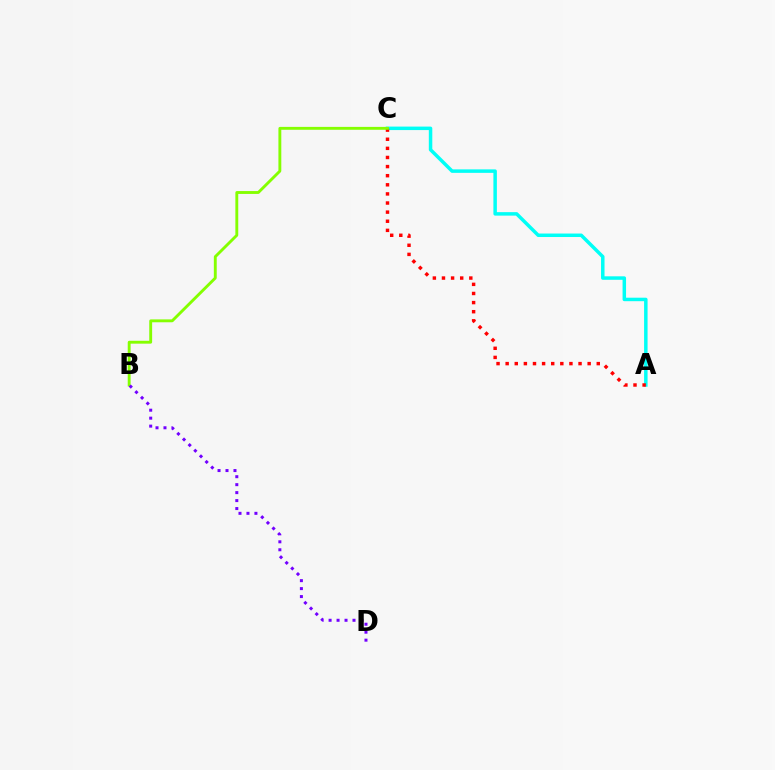{('A', 'C'): [{'color': '#00fff6', 'line_style': 'solid', 'thickness': 2.51}, {'color': '#ff0000', 'line_style': 'dotted', 'thickness': 2.48}], ('B', 'C'): [{'color': '#84ff00', 'line_style': 'solid', 'thickness': 2.07}], ('B', 'D'): [{'color': '#7200ff', 'line_style': 'dotted', 'thickness': 2.16}]}